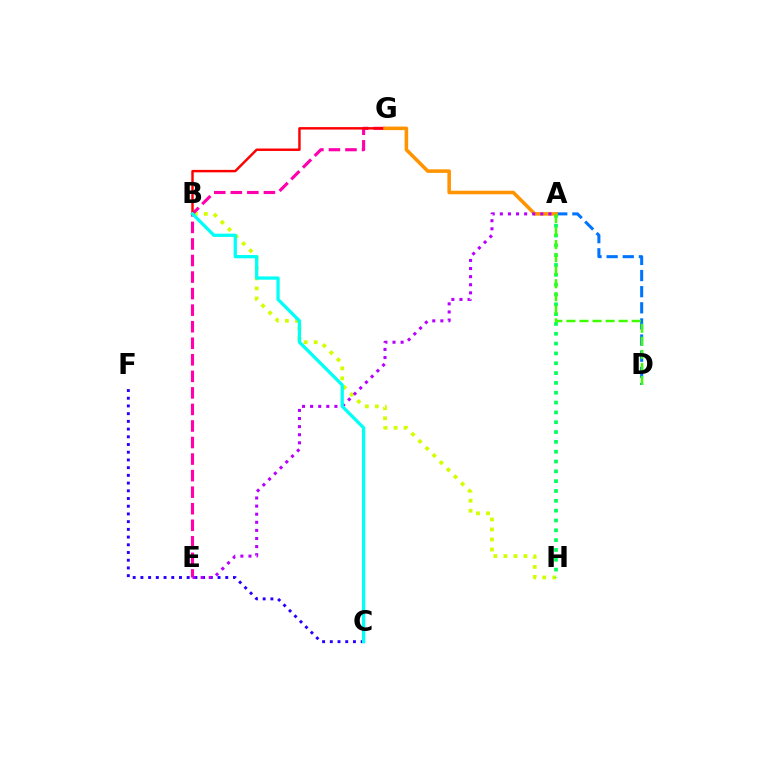{('B', 'H'): [{'color': '#d1ff00', 'line_style': 'dotted', 'thickness': 2.72}], ('A', 'D'): [{'color': '#0074ff', 'line_style': 'dashed', 'thickness': 2.19}, {'color': '#3dff00', 'line_style': 'dashed', 'thickness': 1.77}], ('E', 'G'): [{'color': '#ff00ac', 'line_style': 'dashed', 'thickness': 2.25}], ('C', 'F'): [{'color': '#2500ff', 'line_style': 'dotted', 'thickness': 2.1}], ('A', 'H'): [{'color': '#00ff5c', 'line_style': 'dotted', 'thickness': 2.67}], ('B', 'G'): [{'color': '#ff0000', 'line_style': 'solid', 'thickness': 1.76}], ('A', 'G'): [{'color': '#ff9400', 'line_style': 'solid', 'thickness': 2.56}], ('A', 'E'): [{'color': '#b900ff', 'line_style': 'dotted', 'thickness': 2.2}], ('B', 'C'): [{'color': '#00fff6', 'line_style': 'solid', 'thickness': 2.36}]}